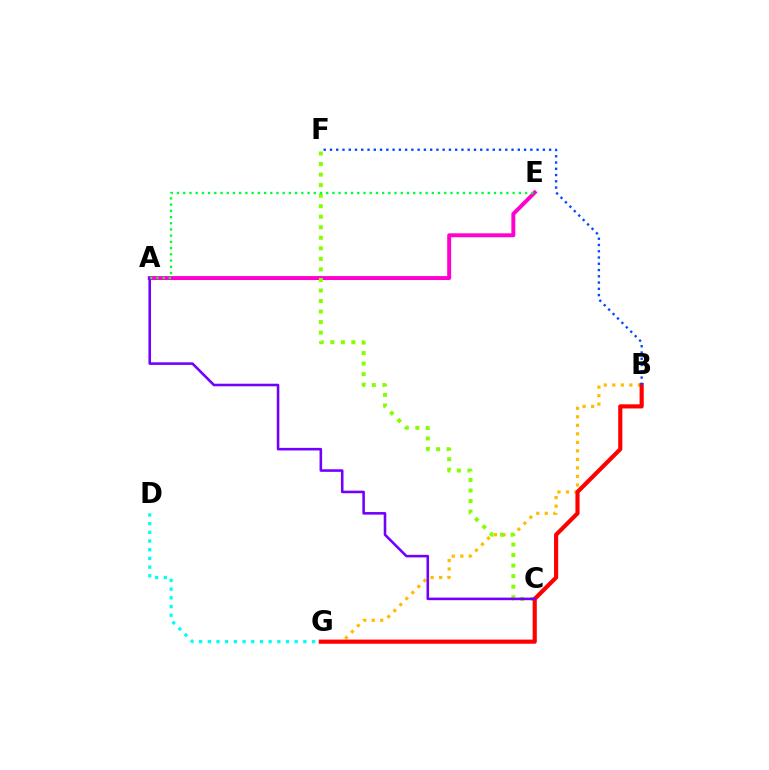{('B', 'G'): [{'color': '#ffbd00', 'line_style': 'dotted', 'thickness': 2.31}, {'color': '#ff0000', 'line_style': 'solid', 'thickness': 2.99}], ('D', 'G'): [{'color': '#00fff6', 'line_style': 'dotted', 'thickness': 2.36}], ('A', 'E'): [{'color': '#ff00cf', 'line_style': 'solid', 'thickness': 2.83}, {'color': '#00ff39', 'line_style': 'dotted', 'thickness': 1.69}], ('C', 'F'): [{'color': '#84ff00', 'line_style': 'dotted', 'thickness': 2.86}], ('B', 'F'): [{'color': '#004bff', 'line_style': 'dotted', 'thickness': 1.7}], ('A', 'C'): [{'color': '#7200ff', 'line_style': 'solid', 'thickness': 1.86}]}